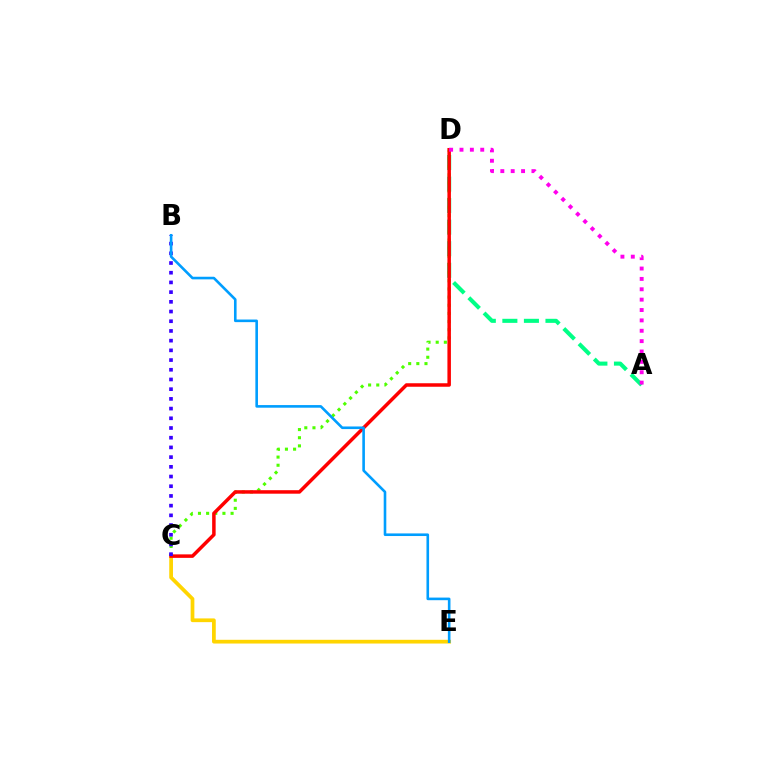{('A', 'D'): [{'color': '#00ff86', 'line_style': 'dashed', 'thickness': 2.93}, {'color': '#ff00ed', 'line_style': 'dotted', 'thickness': 2.82}], ('C', 'E'): [{'color': '#ffd500', 'line_style': 'solid', 'thickness': 2.69}], ('C', 'D'): [{'color': '#4fff00', 'line_style': 'dotted', 'thickness': 2.22}, {'color': '#ff0000', 'line_style': 'solid', 'thickness': 2.52}], ('B', 'C'): [{'color': '#3700ff', 'line_style': 'dotted', 'thickness': 2.64}], ('B', 'E'): [{'color': '#009eff', 'line_style': 'solid', 'thickness': 1.88}]}